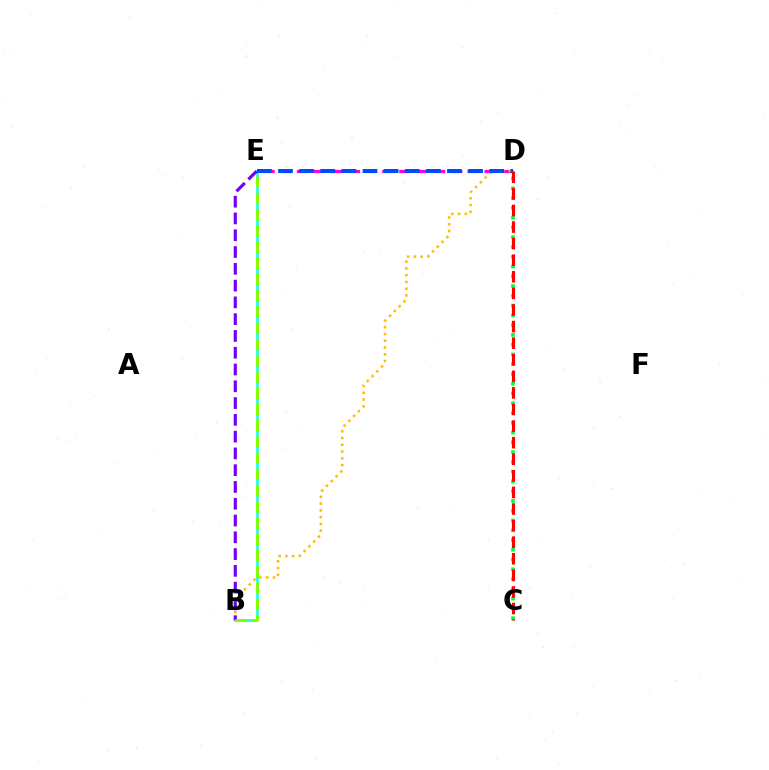{('B', 'E'): [{'color': '#00fff6', 'line_style': 'solid', 'thickness': 1.81}, {'color': '#7200ff', 'line_style': 'dashed', 'thickness': 2.28}, {'color': '#84ff00', 'line_style': 'dashed', 'thickness': 2.21}], ('D', 'E'): [{'color': '#ff00cf', 'line_style': 'dashed', 'thickness': 2.32}, {'color': '#004bff', 'line_style': 'dashed', 'thickness': 2.87}], ('B', 'D'): [{'color': '#ffbd00', 'line_style': 'dotted', 'thickness': 1.84}], ('C', 'D'): [{'color': '#00ff39', 'line_style': 'dotted', 'thickness': 2.65}, {'color': '#ff0000', 'line_style': 'dashed', 'thickness': 2.25}]}